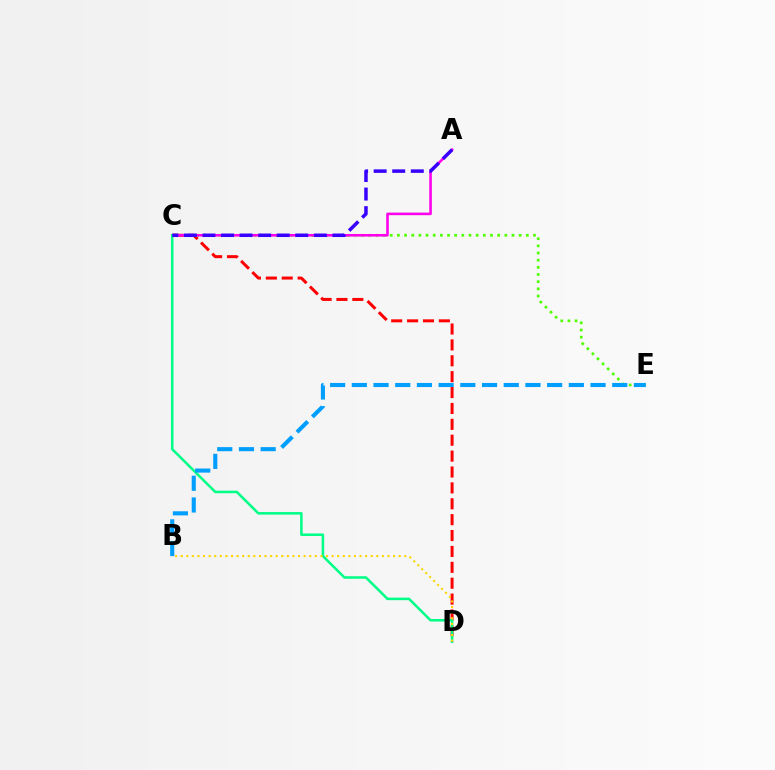{('C', 'E'): [{'color': '#4fff00', 'line_style': 'dotted', 'thickness': 1.95}], ('C', 'D'): [{'color': '#ff0000', 'line_style': 'dashed', 'thickness': 2.16}, {'color': '#00ff86', 'line_style': 'solid', 'thickness': 1.83}], ('A', 'C'): [{'color': '#ff00ed', 'line_style': 'solid', 'thickness': 1.86}, {'color': '#3700ff', 'line_style': 'dashed', 'thickness': 2.52}], ('B', 'D'): [{'color': '#ffd500', 'line_style': 'dotted', 'thickness': 1.52}], ('B', 'E'): [{'color': '#009eff', 'line_style': 'dashed', 'thickness': 2.95}]}